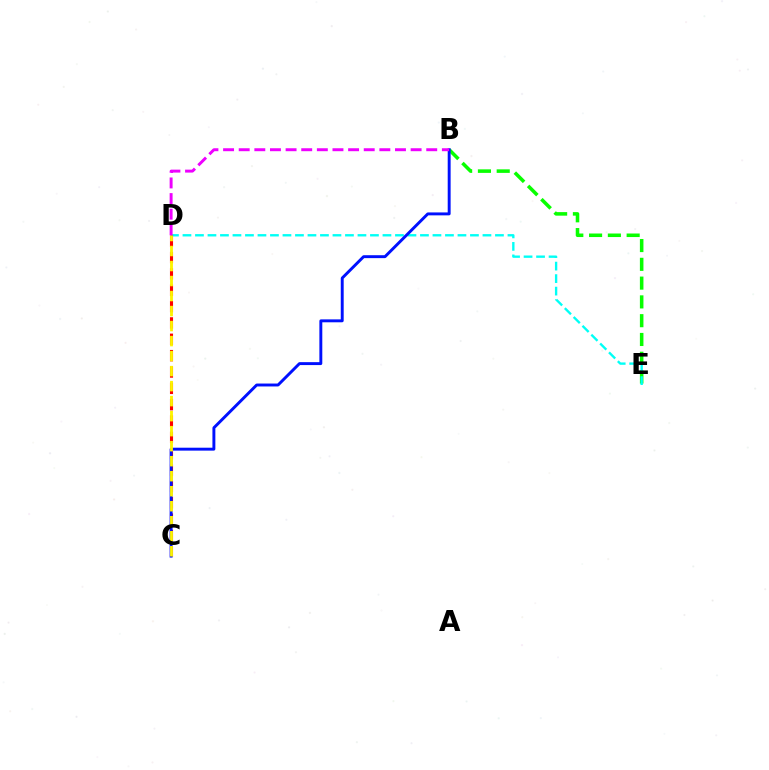{('B', 'E'): [{'color': '#08ff00', 'line_style': 'dashed', 'thickness': 2.55}], ('D', 'E'): [{'color': '#00fff6', 'line_style': 'dashed', 'thickness': 1.7}], ('C', 'D'): [{'color': '#ff0000', 'line_style': 'dashed', 'thickness': 2.22}, {'color': '#fcf500', 'line_style': 'dashed', 'thickness': 2.04}], ('B', 'C'): [{'color': '#0010ff', 'line_style': 'solid', 'thickness': 2.1}], ('B', 'D'): [{'color': '#ee00ff', 'line_style': 'dashed', 'thickness': 2.12}]}